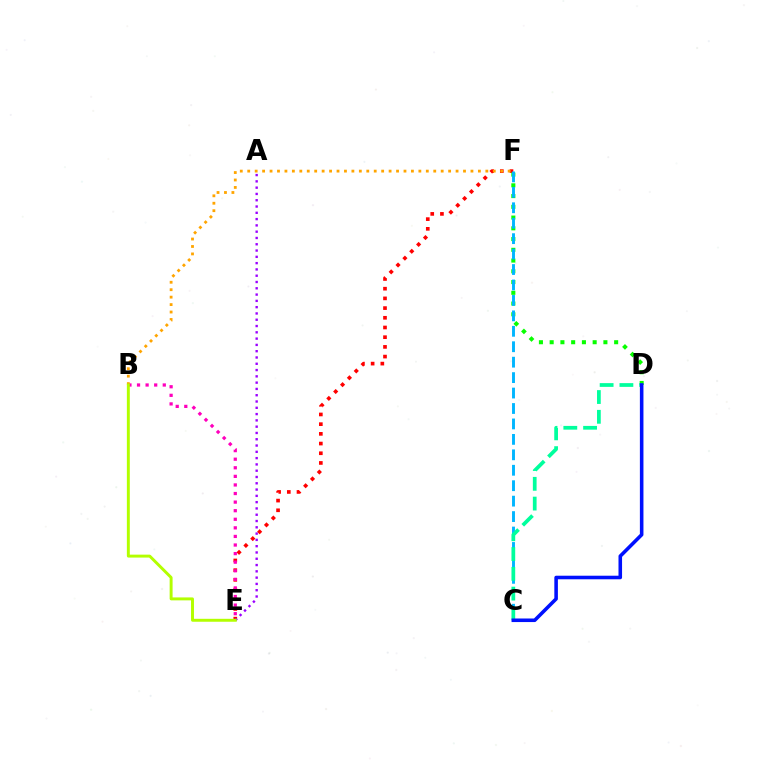{('E', 'F'): [{'color': '#ff0000', 'line_style': 'dotted', 'thickness': 2.64}], ('B', 'E'): [{'color': '#ff00bd', 'line_style': 'dotted', 'thickness': 2.33}, {'color': '#b3ff00', 'line_style': 'solid', 'thickness': 2.12}], ('B', 'F'): [{'color': '#ffa500', 'line_style': 'dotted', 'thickness': 2.02}], ('A', 'E'): [{'color': '#9b00ff', 'line_style': 'dotted', 'thickness': 1.71}], ('D', 'F'): [{'color': '#08ff00', 'line_style': 'dotted', 'thickness': 2.92}], ('C', 'F'): [{'color': '#00b5ff', 'line_style': 'dashed', 'thickness': 2.1}], ('C', 'D'): [{'color': '#00ff9d', 'line_style': 'dashed', 'thickness': 2.69}, {'color': '#0010ff', 'line_style': 'solid', 'thickness': 2.57}]}